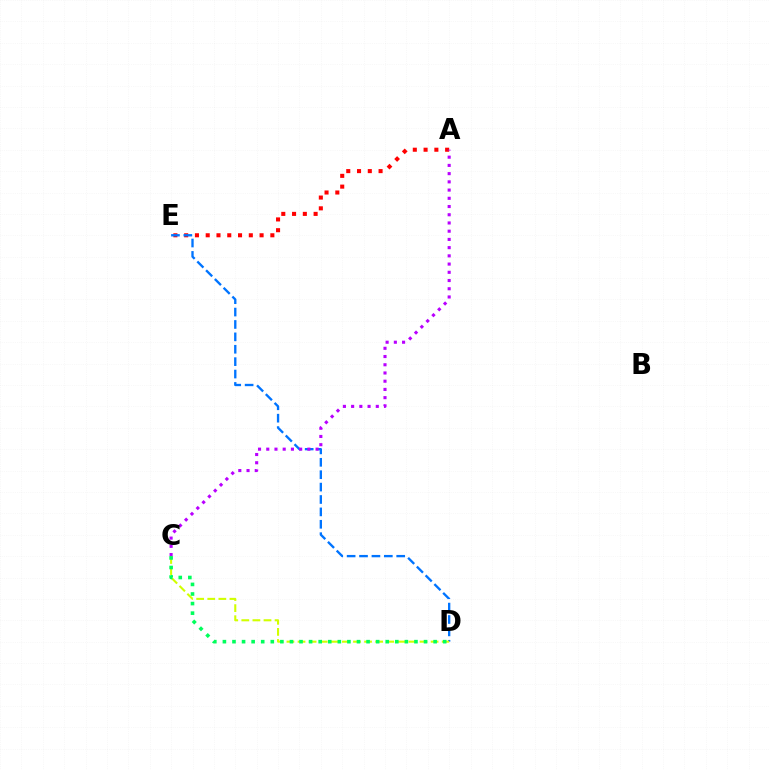{('A', 'E'): [{'color': '#ff0000', 'line_style': 'dotted', 'thickness': 2.93}], ('D', 'E'): [{'color': '#0074ff', 'line_style': 'dashed', 'thickness': 1.68}], ('A', 'C'): [{'color': '#b900ff', 'line_style': 'dotted', 'thickness': 2.23}], ('C', 'D'): [{'color': '#d1ff00', 'line_style': 'dashed', 'thickness': 1.51}, {'color': '#00ff5c', 'line_style': 'dotted', 'thickness': 2.6}]}